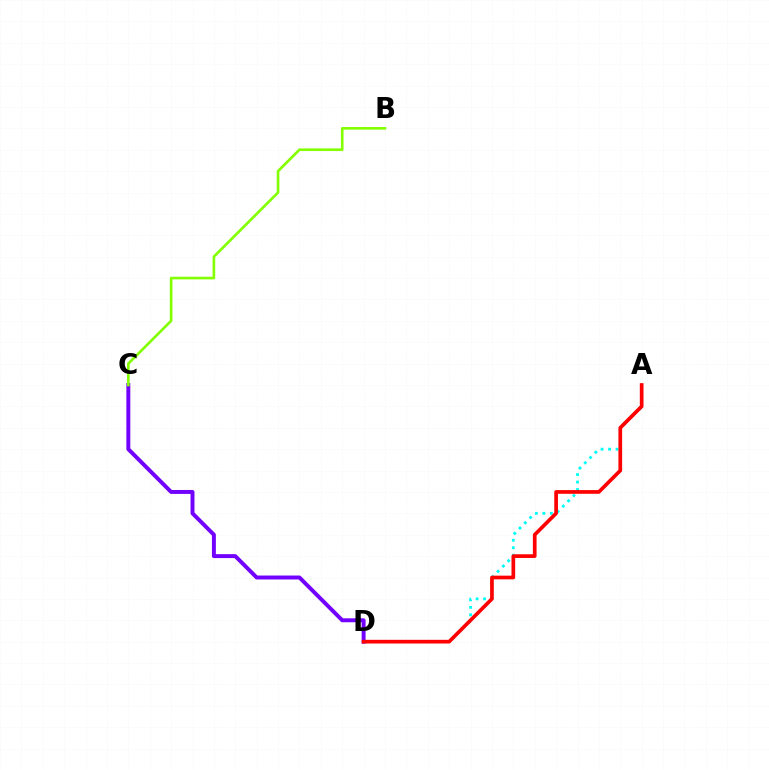{('A', 'D'): [{'color': '#00fff6', 'line_style': 'dotted', 'thickness': 2.03}, {'color': '#ff0000', 'line_style': 'solid', 'thickness': 2.66}], ('C', 'D'): [{'color': '#7200ff', 'line_style': 'solid', 'thickness': 2.84}], ('B', 'C'): [{'color': '#84ff00', 'line_style': 'solid', 'thickness': 1.91}]}